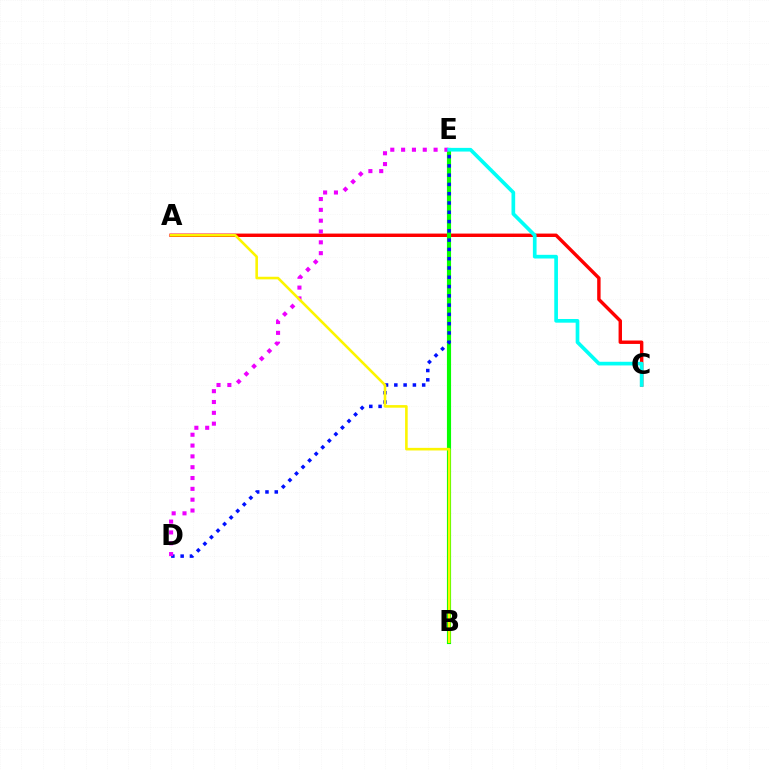{('A', 'C'): [{'color': '#ff0000', 'line_style': 'solid', 'thickness': 2.46}], ('B', 'E'): [{'color': '#08ff00', 'line_style': 'solid', 'thickness': 2.97}], ('D', 'E'): [{'color': '#0010ff', 'line_style': 'dotted', 'thickness': 2.52}, {'color': '#ee00ff', 'line_style': 'dotted', 'thickness': 2.94}], ('C', 'E'): [{'color': '#00fff6', 'line_style': 'solid', 'thickness': 2.65}], ('A', 'B'): [{'color': '#fcf500', 'line_style': 'solid', 'thickness': 1.87}]}